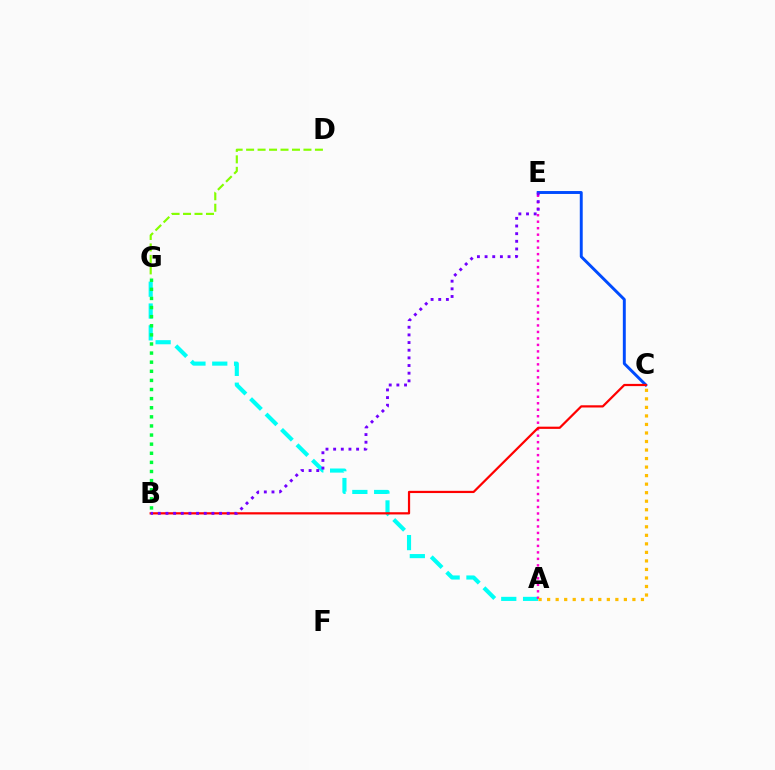{('A', 'G'): [{'color': '#00fff6', 'line_style': 'dashed', 'thickness': 2.96}], ('C', 'E'): [{'color': '#004bff', 'line_style': 'solid', 'thickness': 2.11}], ('D', 'G'): [{'color': '#84ff00', 'line_style': 'dashed', 'thickness': 1.56}], ('A', 'E'): [{'color': '#ff00cf', 'line_style': 'dotted', 'thickness': 1.76}], ('B', 'C'): [{'color': '#ff0000', 'line_style': 'solid', 'thickness': 1.6}], ('B', 'G'): [{'color': '#00ff39', 'line_style': 'dotted', 'thickness': 2.47}], ('A', 'C'): [{'color': '#ffbd00', 'line_style': 'dotted', 'thickness': 2.32}], ('B', 'E'): [{'color': '#7200ff', 'line_style': 'dotted', 'thickness': 2.08}]}